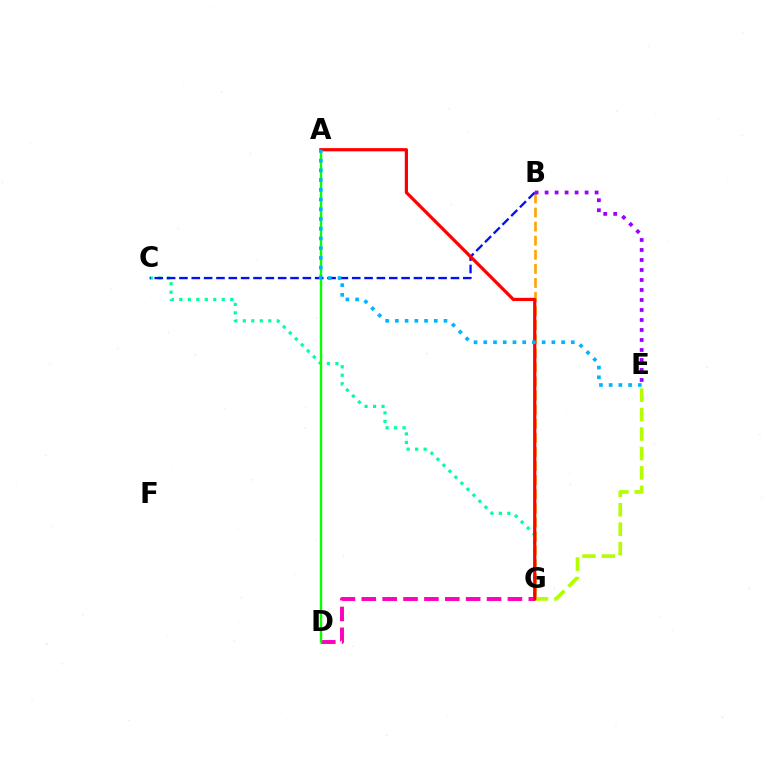{('B', 'G'): [{'color': '#ffa500', 'line_style': 'dashed', 'thickness': 1.91}], ('E', 'G'): [{'color': '#b3ff00', 'line_style': 'dashed', 'thickness': 2.64}], ('C', 'G'): [{'color': '#00ff9d', 'line_style': 'dotted', 'thickness': 2.31}], ('D', 'G'): [{'color': '#ff00bd', 'line_style': 'dashed', 'thickness': 2.84}], ('A', 'D'): [{'color': '#08ff00', 'line_style': 'solid', 'thickness': 1.71}], ('B', 'C'): [{'color': '#0010ff', 'line_style': 'dashed', 'thickness': 1.68}], ('B', 'E'): [{'color': '#9b00ff', 'line_style': 'dotted', 'thickness': 2.72}], ('A', 'G'): [{'color': '#ff0000', 'line_style': 'solid', 'thickness': 2.31}], ('A', 'E'): [{'color': '#00b5ff', 'line_style': 'dotted', 'thickness': 2.64}]}